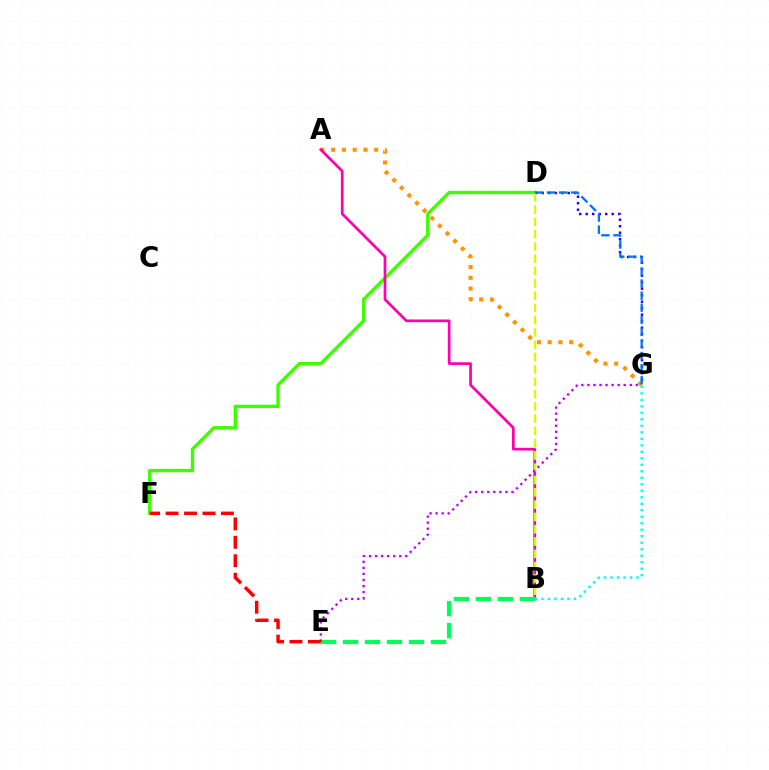{('D', 'F'): [{'color': '#3dff00', 'line_style': 'solid', 'thickness': 2.44}], ('A', 'G'): [{'color': '#ff9400', 'line_style': 'dotted', 'thickness': 2.93}], ('A', 'B'): [{'color': '#ff00ac', 'line_style': 'solid', 'thickness': 1.95}], ('D', 'G'): [{'color': '#2500ff', 'line_style': 'dotted', 'thickness': 1.77}, {'color': '#0074ff', 'line_style': 'dashed', 'thickness': 1.64}], ('B', 'D'): [{'color': '#d1ff00', 'line_style': 'dashed', 'thickness': 1.67}], ('B', 'E'): [{'color': '#00ff5c', 'line_style': 'dashed', 'thickness': 2.99}], ('B', 'G'): [{'color': '#00fff6', 'line_style': 'dotted', 'thickness': 1.76}], ('E', 'G'): [{'color': '#b900ff', 'line_style': 'dotted', 'thickness': 1.64}], ('E', 'F'): [{'color': '#ff0000', 'line_style': 'dashed', 'thickness': 2.5}]}